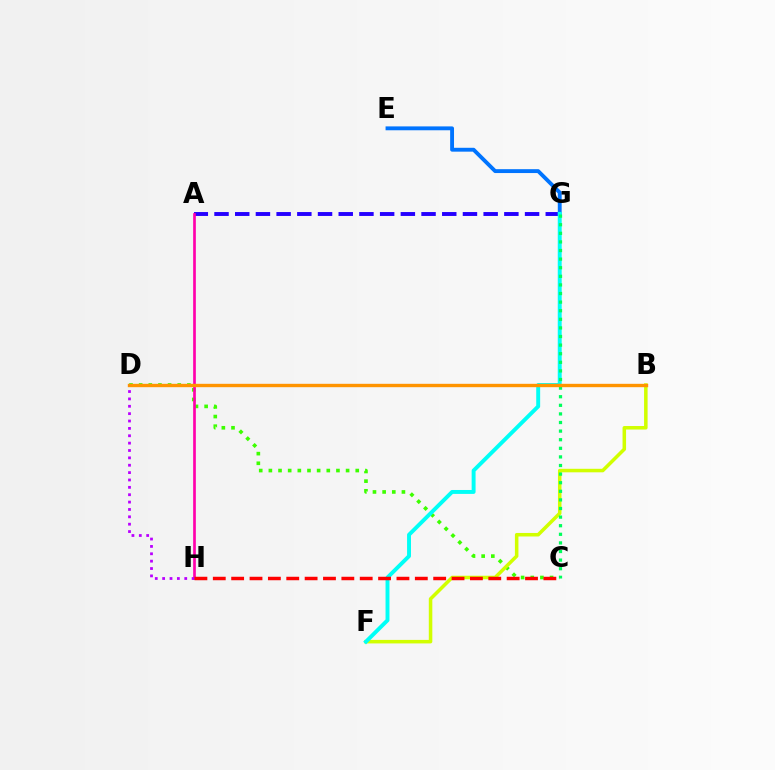{('A', 'G'): [{'color': '#2500ff', 'line_style': 'dashed', 'thickness': 2.81}], ('C', 'D'): [{'color': '#3dff00', 'line_style': 'dotted', 'thickness': 2.62}], ('B', 'F'): [{'color': '#d1ff00', 'line_style': 'solid', 'thickness': 2.53}], ('E', 'G'): [{'color': '#0074ff', 'line_style': 'solid', 'thickness': 2.79}], ('F', 'G'): [{'color': '#00fff6', 'line_style': 'solid', 'thickness': 2.82}], ('C', 'G'): [{'color': '#00ff5c', 'line_style': 'dotted', 'thickness': 2.34}], ('A', 'H'): [{'color': '#ff00ac', 'line_style': 'solid', 'thickness': 1.93}], ('B', 'D'): [{'color': '#ff9400', 'line_style': 'solid', 'thickness': 2.43}], ('D', 'H'): [{'color': '#b900ff', 'line_style': 'dotted', 'thickness': 2.0}], ('C', 'H'): [{'color': '#ff0000', 'line_style': 'dashed', 'thickness': 2.5}]}